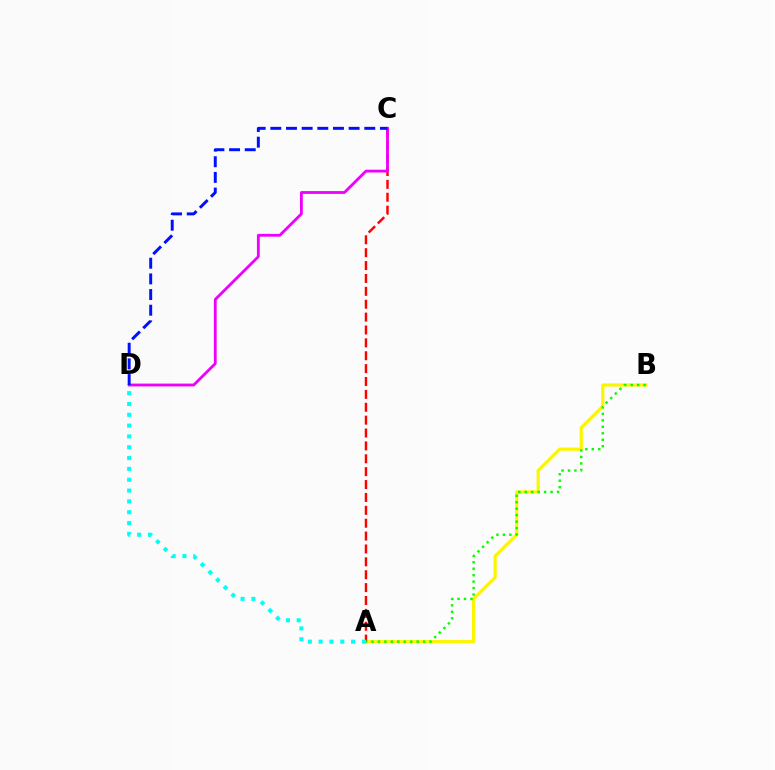{('A', 'B'): [{'color': '#fcf500', 'line_style': 'solid', 'thickness': 2.31}, {'color': '#08ff00', 'line_style': 'dotted', 'thickness': 1.76}], ('A', 'C'): [{'color': '#ff0000', 'line_style': 'dashed', 'thickness': 1.75}], ('C', 'D'): [{'color': '#ee00ff', 'line_style': 'solid', 'thickness': 2.03}, {'color': '#0010ff', 'line_style': 'dashed', 'thickness': 2.13}], ('A', 'D'): [{'color': '#00fff6', 'line_style': 'dotted', 'thickness': 2.94}]}